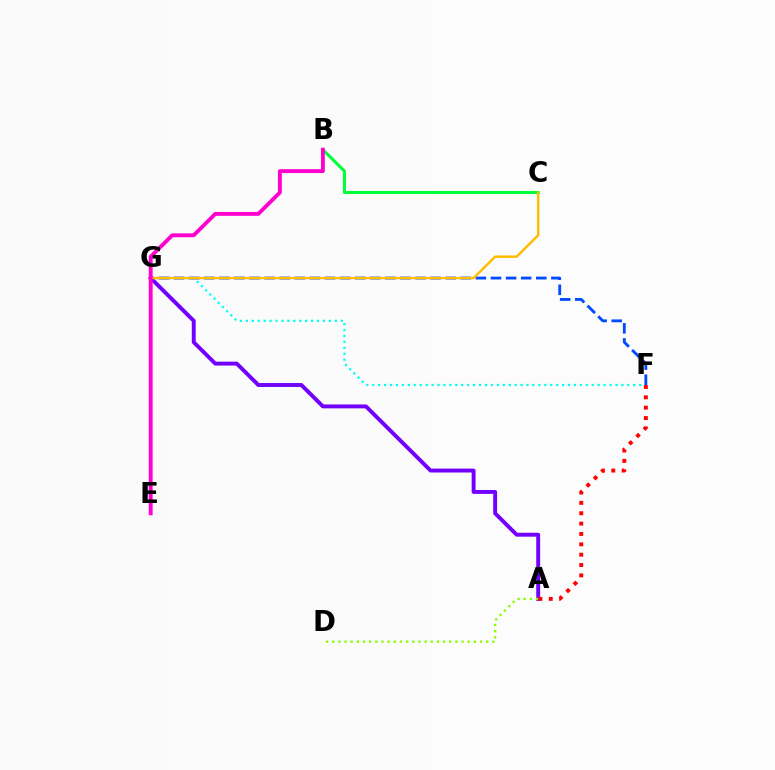{('F', 'G'): [{'color': '#00fff6', 'line_style': 'dotted', 'thickness': 1.61}, {'color': '#004bff', 'line_style': 'dashed', 'thickness': 2.05}], ('A', 'G'): [{'color': '#7200ff', 'line_style': 'solid', 'thickness': 2.82}], ('B', 'C'): [{'color': '#00ff39', 'line_style': 'solid', 'thickness': 2.21}], ('C', 'G'): [{'color': '#ffbd00', 'line_style': 'solid', 'thickness': 1.75}], ('A', 'D'): [{'color': '#84ff00', 'line_style': 'dotted', 'thickness': 1.67}], ('B', 'E'): [{'color': '#ff00cf', 'line_style': 'solid', 'thickness': 2.79}], ('A', 'F'): [{'color': '#ff0000', 'line_style': 'dotted', 'thickness': 2.81}]}